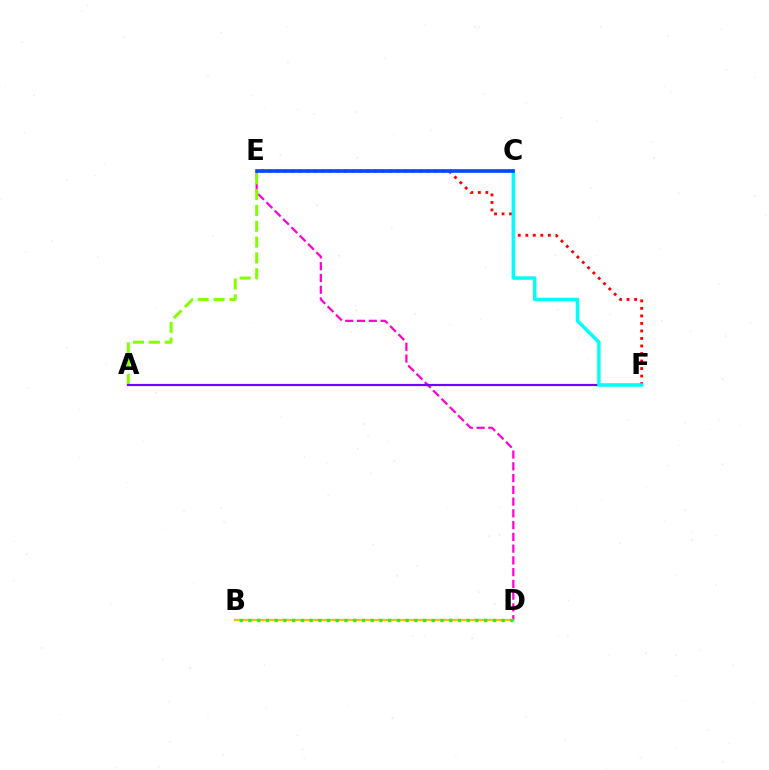{('D', 'E'): [{'color': '#ff00cf', 'line_style': 'dashed', 'thickness': 1.6}], ('B', 'D'): [{'color': '#ffbd00', 'line_style': 'solid', 'thickness': 1.68}, {'color': '#00ff39', 'line_style': 'dotted', 'thickness': 2.37}], ('E', 'F'): [{'color': '#ff0000', 'line_style': 'dotted', 'thickness': 2.04}], ('A', 'E'): [{'color': '#84ff00', 'line_style': 'dashed', 'thickness': 2.15}], ('A', 'F'): [{'color': '#7200ff', 'line_style': 'solid', 'thickness': 1.58}], ('C', 'F'): [{'color': '#00fff6', 'line_style': 'solid', 'thickness': 2.5}], ('C', 'E'): [{'color': '#004bff', 'line_style': 'solid', 'thickness': 2.64}]}